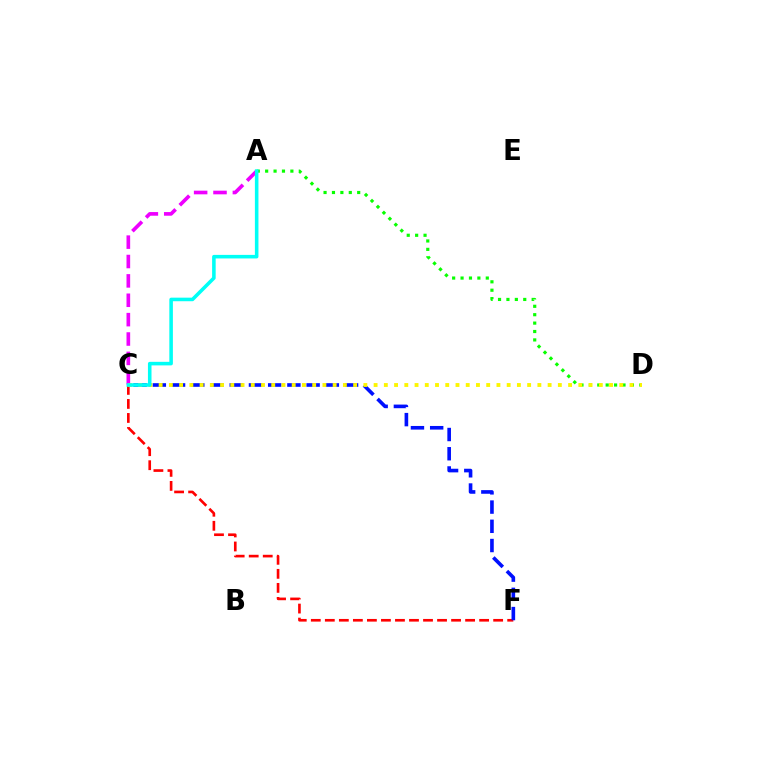{('A', 'C'): [{'color': '#ee00ff', 'line_style': 'dashed', 'thickness': 2.63}, {'color': '#00fff6', 'line_style': 'solid', 'thickness': 2.56}], ('C', 'F'): [{'color': '#ff0000', 'line_style': 'dashed', 'thickness': 1.91}, {'color': '#0010ff', 'line_style': 'dashed', 'thickness': 2.61}], ('A', 'D'): [{'color': '#08ff00', 'line_style': 'dotted', 'thickness': 2.28}], ('C', 'D'): [{'color': '#fcf500', 'line_style': 'dotted', 'thickness': 2.78}]}